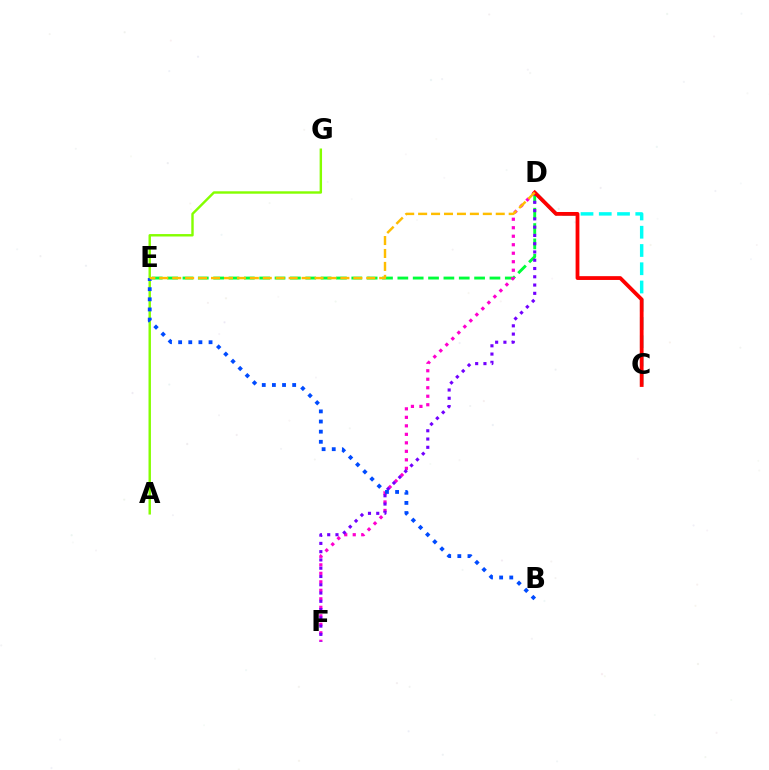{('C', 'D'): [{'color': '#00fff6', 'line_style': 'dashed', 'thickness': 2.48}, {'color': '#ff0000', 'line_style': 'solid', 'thickness': 2.74}], ('D', 'E'): [{'color': '#00ff39', 'line_style': 'dashed', 'thickness': 2.09}, {'color': '#ffbd00', 'line_style': 'dashed', 'thickness': 1.76}], ('D', 'F'): [{'color': '#ff00cf', 'line_style': 'dotted', 'thickness': 2.31}, {'color': '#7200ff', 'line_style': 'dotted', 'thickness': 2.25}], ('A', 'G'): [{'color': '#84ff00', 'line_style': 'solid', 'thickness': 1.75}], ('B', 'E'): [{'color': '#004bff', 'line_style': 'dotted', 'thickness': 2.75}]}